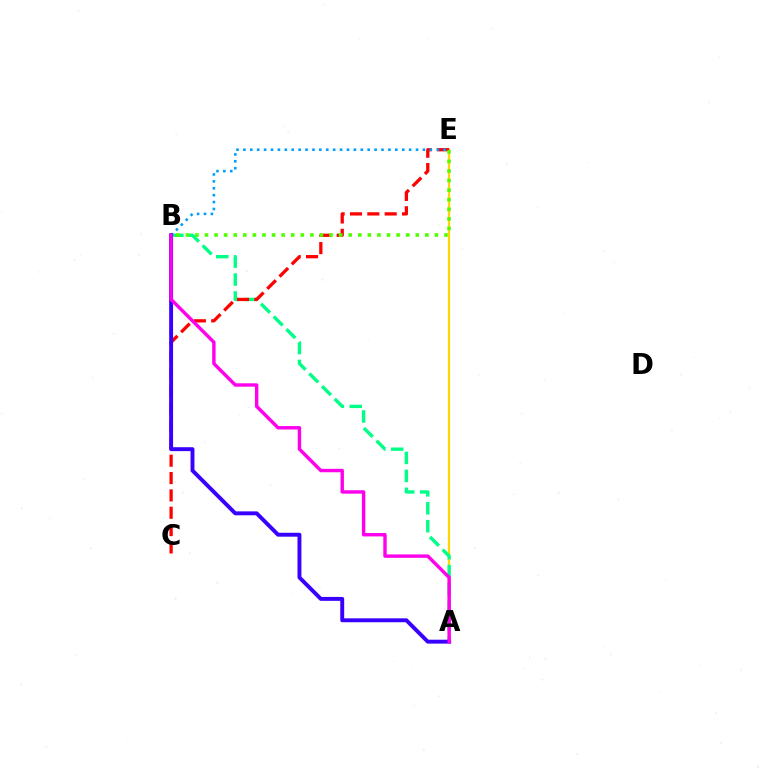{('A', 'E'): [{'color': '#ffd500', 'line_style': 'solid', 'thickness': 1.62}], ('A', 'B'): [{'color': '#00ff86', 'line_style': 'dashed', 'thickness': 2.44}, {'color': '#3700ff', 'line_style': 'solid', 'thickness': 2.82}, {'color': '#ff00ed', 'line_style': 'solid', 'thickness': 2.45}], ('C', 'E'): [{'color': '#ff0000', 'line_style': 'dashed', 'thickness': 2.36}], ('B', 'E'): [{'color': '#009eff', 'line_style': 'dotted', 'thickness': 1.88}, {'color': '#4fff00', 'line_style': 'dotted', 'thickness': 2.6}]}